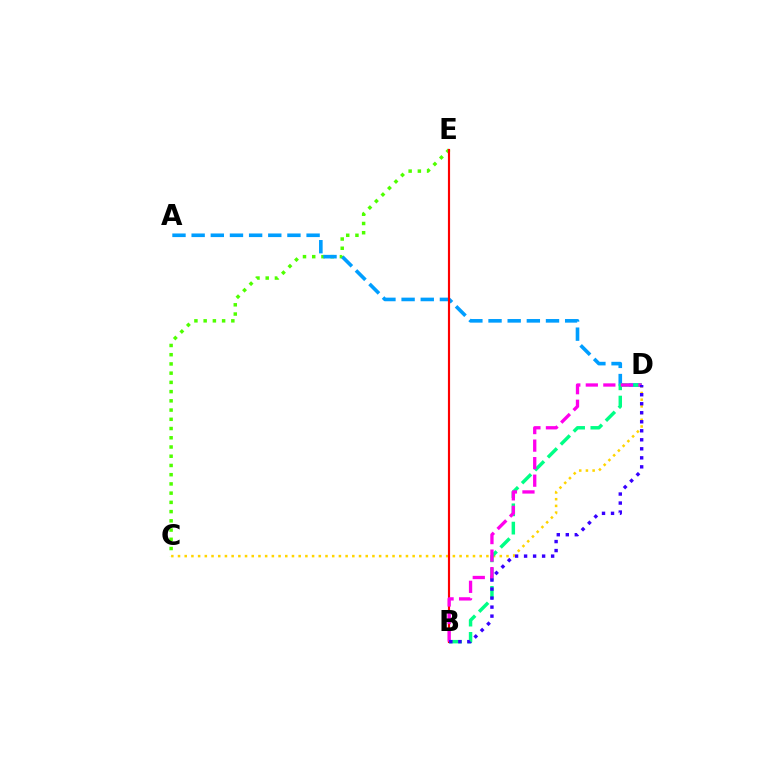{('C', 'E'): [{'color': '#4fff00', 'line_style': 'dotted', 'thickness': 2.51}], ('C', 'D'): [{'color': '#ffd500', 'line_style': 'dotted', 'thickness': 1.82}], ('A', 'D'): [{'color': '#009eff', 'line_style': 'dashed', 'thickness': 2.6}], ('B', 'E'): [{'color': '#ff0000', 'line_style': 'solid', 'thickness': 1.56}], ('B', 'D'): [{'color': '#00ff86', 'line_style': 'dashed', 'thickness': 2.48}, {'color': '#ff00ed', 'line_style': 'dashed', 'thickness': 2.38}, {'color': '#3700ff', 'line_style': 'dotted', 'thickness': 2.45}]}